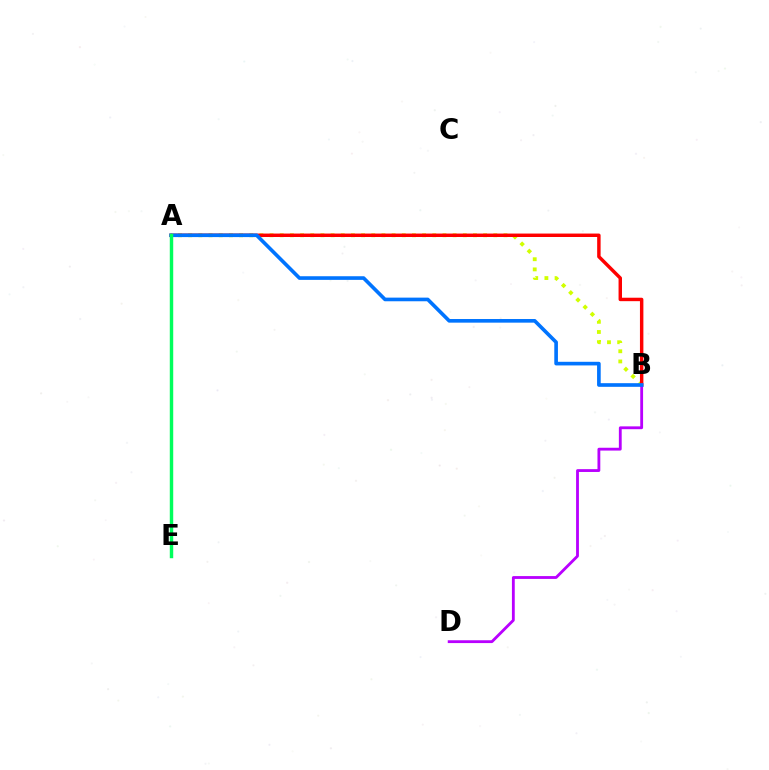{('A', 'B'): [{'color': '#d1ff00', 'line_style': 'dotted', 'thickness': 2.76}, {'color': '#ff0000', 'line_style': 'solid', 'thickness': 2.48}, {'color': '#0074ff', 'line_style': 'solid', 'thickness': 2.62}], ('B', 'D'): [{'color': '#b900ff', 'line_style': 'solid', 'thickness': 2.03}], ('A', 'E'): [{'color': '#00ff5c', 'line_style': 'solid', 'thickness': 2.48}]}